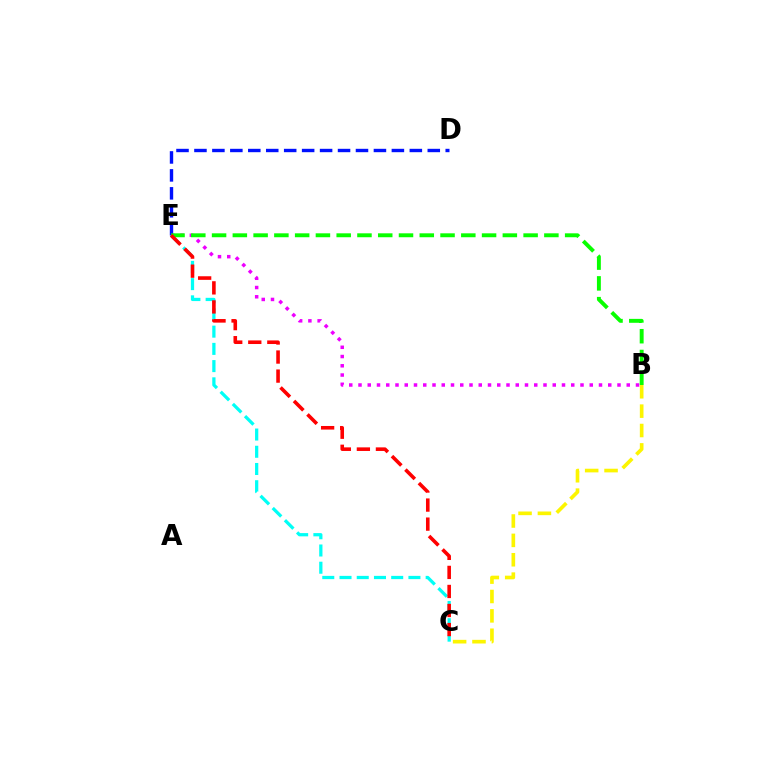{('B', 'C'): [{'color': '#fcf500', 'line_style': 'dashed', 'thickness': 2.63}], ('C', 'E'): [{'color': '#00fff6', 'line_style': 'dashed', 'thickness': 2.34}, {'color': '#ff0000', 'line_style': 'dashed', 'thickness': 2.59}], ('B', 'E'): [{'color': '#ee00ff', 'line_style': 'dotted', 'thickness': 2.51}, {'color': '#08ff00', 'line_style': 'dashed', 'thickness': 2.82}], ('D', 'E'): [{'color': '#0010ff', 'line_style': 'dashed', 'thickness': 2.44}]}